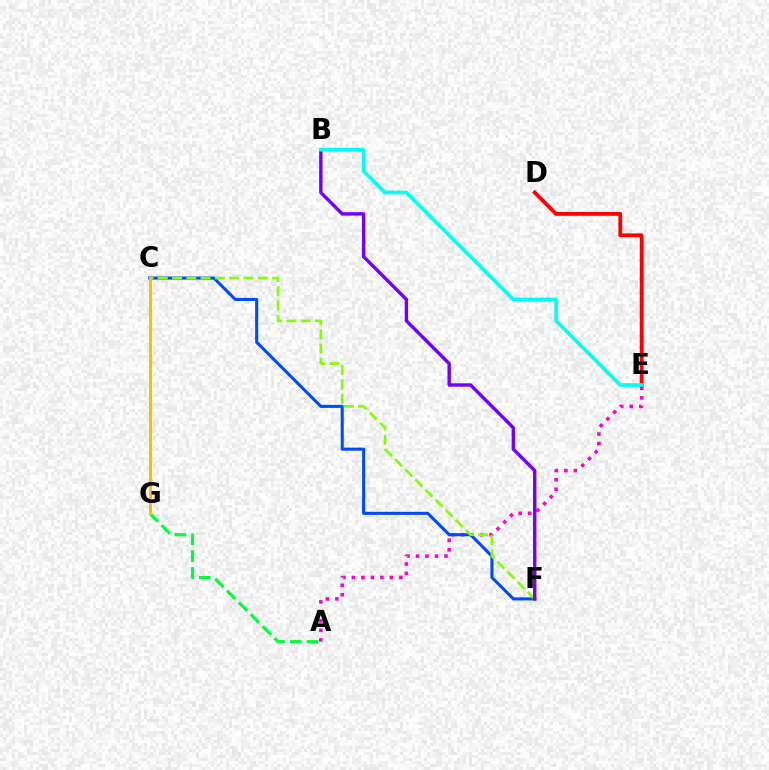{('A', 'E'): [{'color': '#ff00cf', 'line_style': 'dotted', 'thickness': 2.58}], ('A', 'G'): [{'color': '#00ff39', 'line_style': 'dashed', 'thickness': 2.28}], ('C', 'F'): [{'color': '#004bff', 'line_style': 'solid', 'thickness': 2.21}, {'color': '#84ff00', 'line_style': 'dashed', 'thickness': 1.94}], ('D', 'E'): [{'color': '#ff0000', 'line_style': 'solid', 'thickness': 2.74}], ('B', 'F'): [{'color': '#7200ff', 'line_style': 'solid', 'thickness': 2.45}], ('C', 'G'): [{'color': '#ffbd00', 'line_style': 'solid', 'thickness': 2.14}], ('B', 'E'): [{'color': '#00fff6', 'line_style': 'solid', 'thickness': 2.63}]}